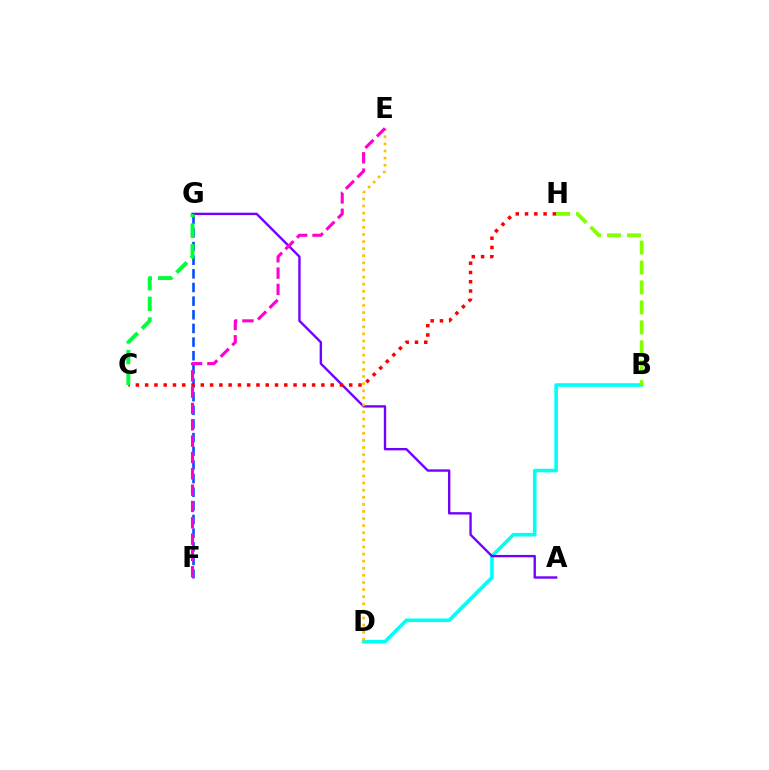{('B', 'D'): [{'color': '#00fff6', 'line_style': 'solid', 'thickness': 2.59}], ('B', 'H'): [{'color': '#84ff00', 'line_style': 'dashed', 'thickness': 2.71}], ('A', 'G'): [{'color': '#7200ff', 'line_style': 'solid', 'thickness': 1.71}], ('F', 'G'): [{'color': '#004bff', 'line_style': 'dashed', 'thickness': 1.85}], ('C', 'H'): [{'color': '#ff0000', 'line_style': 'dotted', 'thickness': 2.52}], ('D', 'E'): [{'color': '#ffbd00', 'line_style': 'dotted', 'thickness': 1.93}], ('E', 'F'): [{'color': '#ff00cf', 'line_style': 'dashed', 'thickness': 2.22}], ('C', 'G'): [{'color': '#00ff39', 'line_style': 'dashed', 'thickness': 2.81}]}